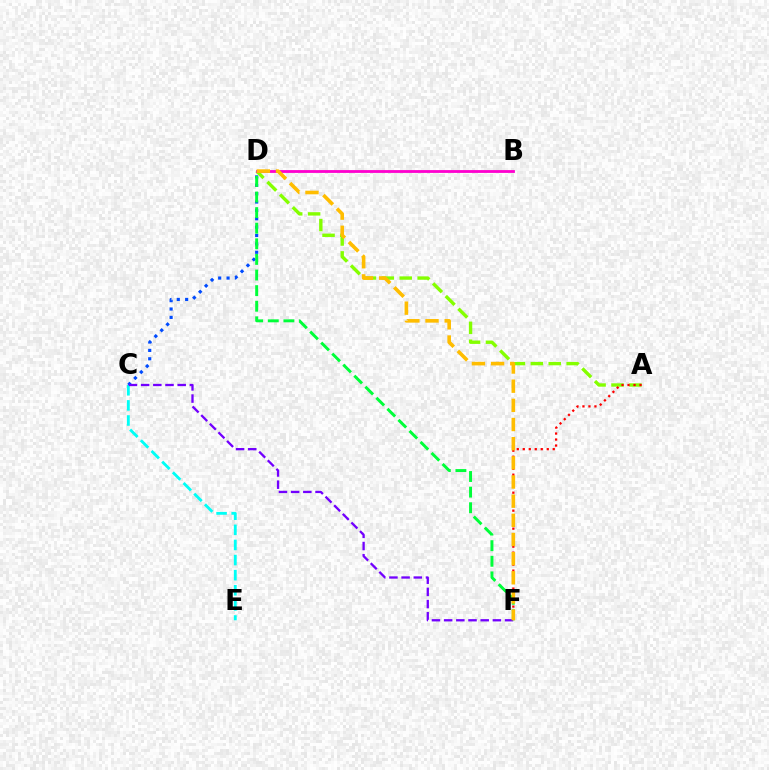{('C', 'D'): [{'color': '#004bff', 'line_style': 'dotted', 'thickness': 2.28}], ('A', 'D'): [{'color': '#84ff00', 'line_style': 'dashed', 'thickness': 2.43}], ('C', 'E'): [{'color': '#00fff6', 'line_style': 'dashed', 'thickness': 2.05}], ('B', 'D'): [{'color': '#ff00cf', 'line_style': 'solid', 'thickness': 2.02}], ('A', 'F'): [{'color': '#ff0000', 'line_style': 'dotted', 'thickness': 1.63}], ('C', 'F'): [{'color': '#7200ff', 'line_style': 'dashed', 'thickness': 1.66}], ('D', 'F'): [{'color': '#00ff39', 'line_style': 'dashed', 'thickness': 2.12}, {'color': '#ffbd00', 'line_style': 'dashed', 'thickness': 2.6}]}